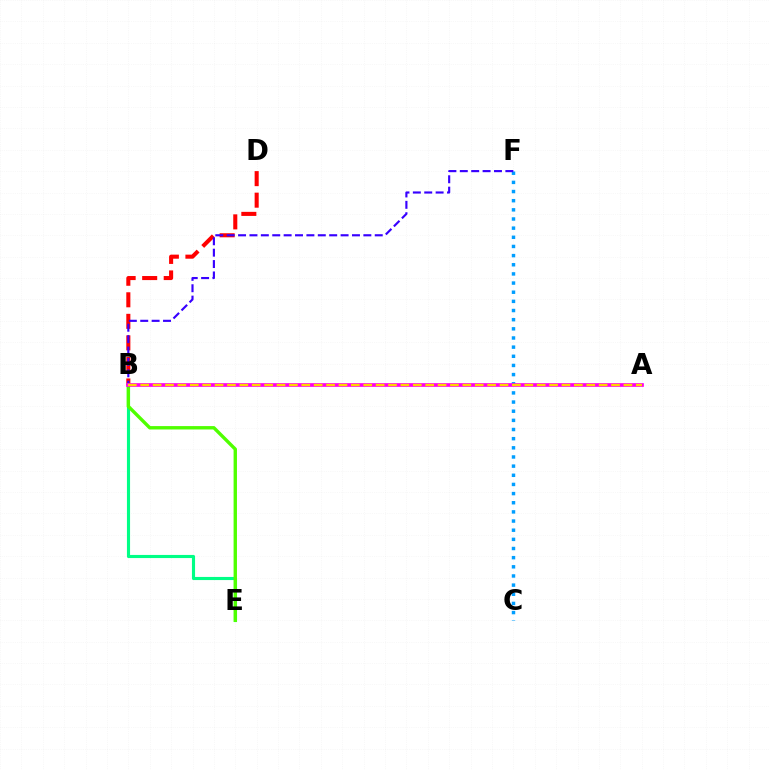{('C', 'F'): [{'color': '#009eff', 'line_style': 'dotted', 'thickness': 2.49}], ('B', 'D'): [{'color': '#ff0000', 'line_style': 'dashed', 'thickness': 2.93}], ('B', 'E'): [{'color': '#00ff86', 'line_style': 'solid', 'thickness': 2.25}, {'color': '#4fff00', 'line_style': 'solid', 'thickness': 2.44}], ('B', 'F'): [{'color': '#3700ff', 'line_style': 'dashed', 'thickness': 1.55}], ('A', 'B'): [{'color': '#ff00ed', 'line_style': 'solid', 'thickness': 2.65}, {'color': '#ffd500', 'line_style': 'dashed', 'thickness': 1.68}]}